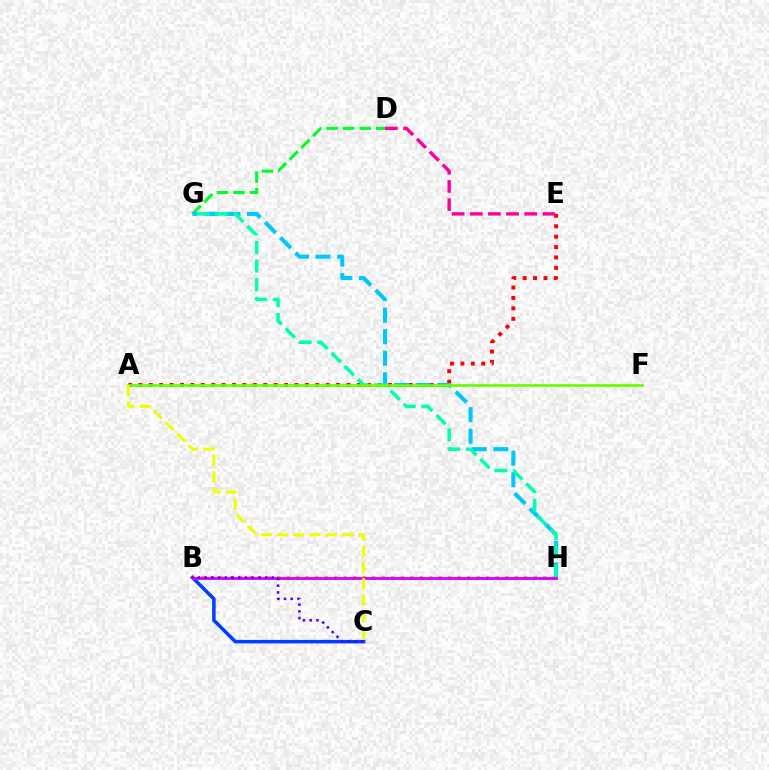{('A', 'E'): [{'color': '#ff0000', 'line_style': 'dotted', 'thickness': 2.83}], ('D', 'E'): [{'color': '#ff00a0', 'line_style': 'dashed', 'thickness': 2.47}], ('D', 'G'): [{'color': '#00ff27', 'line_style': 'dashed', 'thickness': 2.25}], ('G', 'H'): [{'color': '#00c7ff', 'line_style': 'dashed', 'thickness': 2.93}, {'color': '#00ffaf', 'line_style': 'dashed', 'thickness': 2.54}], ('B', 'C'): [{'color': '#003fff', 'line_style': 'solid', 'thickness': 2.52}, {'color': '#4f00ff', 'line_style': 'dotted', 'thickness': 1.83}], ('B', 'H'): [{'color': '#ff8800', 'line_style': 'dotted', 'thickness': 2.58}, {'color': '#d600ff', 'line_style': 'solid', 'thickness': 2.03}], ('A', 'F'): [{'color': '#66ff00', 'line_style': 'solid', 'thickness': 1.93}], ('A', 'C'): [{'color': '#eeff00', 'line_style': 'dashed', 'thickness': 2.21}]}